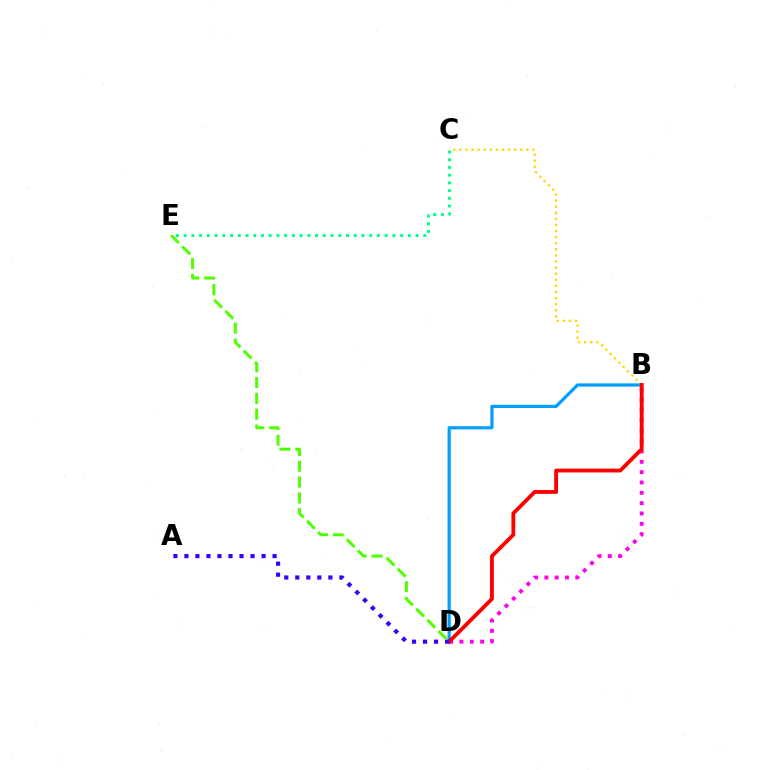{('B', 'D'): [{'color': '#ff00ed', 'line_style': 'dotted', 'thickness': 2.81}, {'color': '#009eff', 'line_style': 'solid', 'thickness': 2.31}, {'color': '#ff0000', 'line_style': 'solid', 'thickness': 2.75}], ('B', 'C'): [{'color': '#ffd500', 'line_style': 'dotted', 'thickness': 1.66}], ('A', 'D'): [{'color': '#3700ff', 'line_style': 'dotted', 'thickness': 2.99}], ('D', 'E'): [{'color': '#4fff00', 'line_style': 'dashed', 'thickness': 2.15}], ('C', 'E'): [{'color': '#00ff86', 'line_style': 'dotted', 'thickness': 2.1}]}